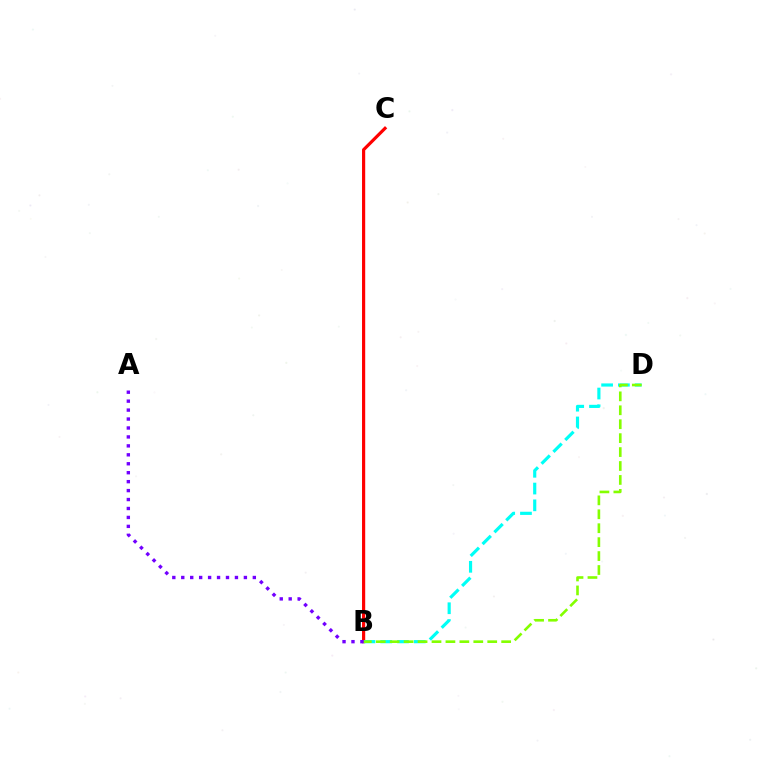{('B', 'C'): [{'color': '#ff0000', 'line_style': 'solid', 'thickness': 2.29}], ('B', 'D'): [{'color': '#00fff6', 'line_style': 'dashed', 'thickness': 2.28}, {'color': '#84ff00', 'line_style': 'dashed', 'thickness': 1.89}], ('A', 'B'): [{'color': '#7200ff', 'line_style': 'dotted', 'thickness': 2.43}]}